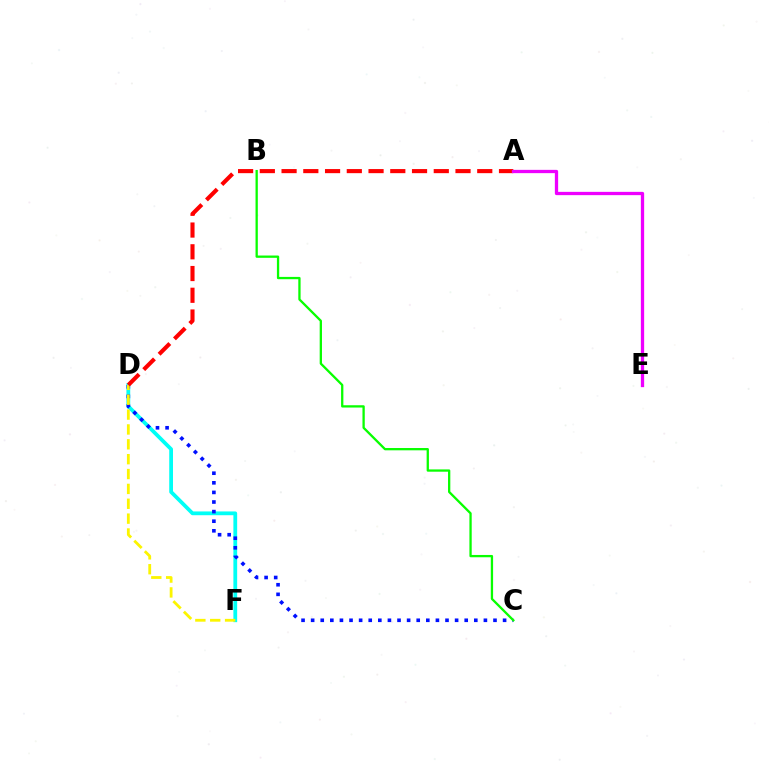{('D', 'F'): [{'color': '#00fff6', 'line_style': 'solid', 'thickness': 2.72}, {'color': '#fcf500', 'line_style': 'dashed', 'thickness': 2.02}], ('C', 'D'): [{'color': '#0010ff', 'line_style': 'dotted', 'thickness': 2.61}], ('A', 'D'): [{'color': '#ff0000', 'line_style': 'dashed', 'thickness': 2.95}], ('A', 'E'): [{'color': '#ee00ff', 'line_style': 'solid', 'thickness': 2.37}], ('B', 'C'): [{'color': '#08ff00', 'line_style': 'solid', 'thickness': 1.65}]}